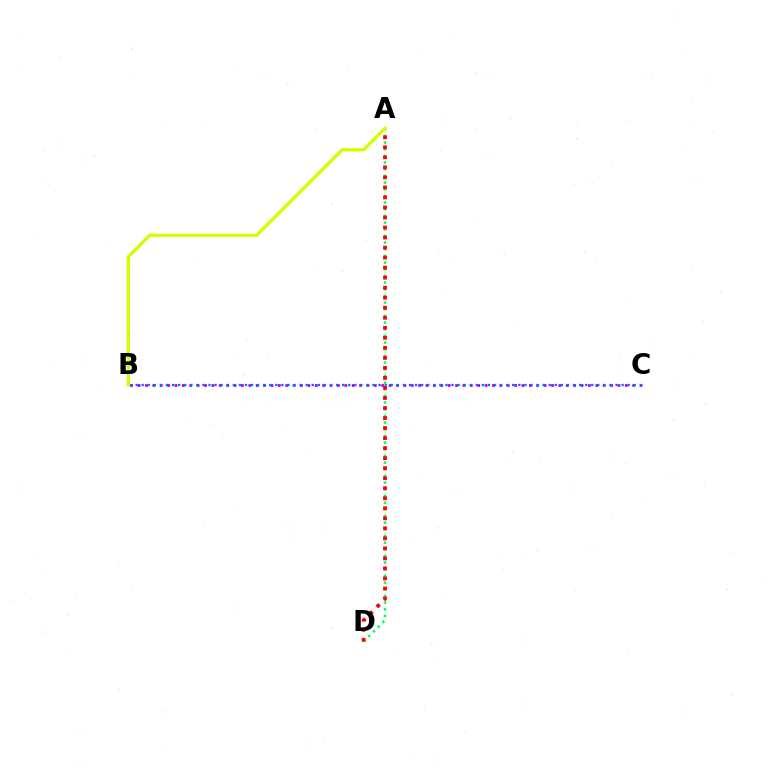{('B', 'C'): [{'color': '#b900ff', 'line_style': 'dotted', 'thickness': 2.01}, {'color': '#0074ff', 'line_style': 'dotted', 'thickness': 1.65}], ('A', 'D'): [{'color': '#00ff5c', 'line_style': 'dotted', 'thickness': 1.81}, {'color': '#ff0000', 'line_style': 'dotted', 'thickness': 2.72}], ('A', 'B'): [{'color': '#d1ff00', 'line_style': 'solid', 'thickness': 2.38}]}